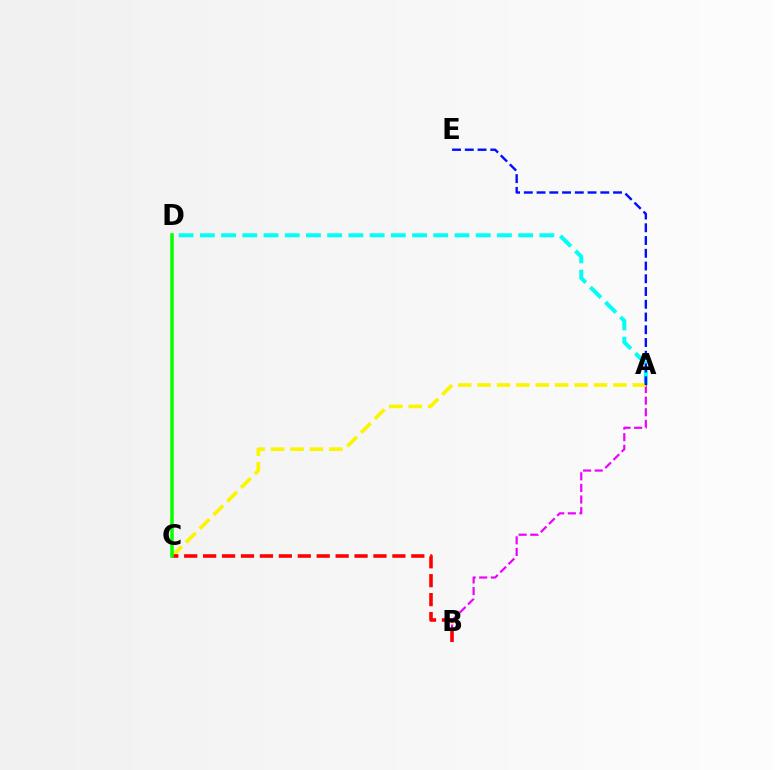{('A', 'D'): [{'color': '#00fff6', 'line_style': 'dashed', 'thickness': 2.88}], ('A', 'B'): [{'color': '#ee00ff', 'line_style': 'dashed', 'thickness': 1.58}], ('A', 'C'): [{'color': '#fcf500', 'line_style': 'dashed', 'thickness': 2.64}], ('B', 'C'): [{'color': '#ff0000', 'line_style': 'dashed', 'thickness': 2.57}], ('C', 'D'): [{'color': '#08ff00', 'line_style': 'solid', 'thickness': 2.52}], ('A', 'E'): [{'color': '#0010ff', 'line_style': 'dashed', 'thickness': 1.73}]}